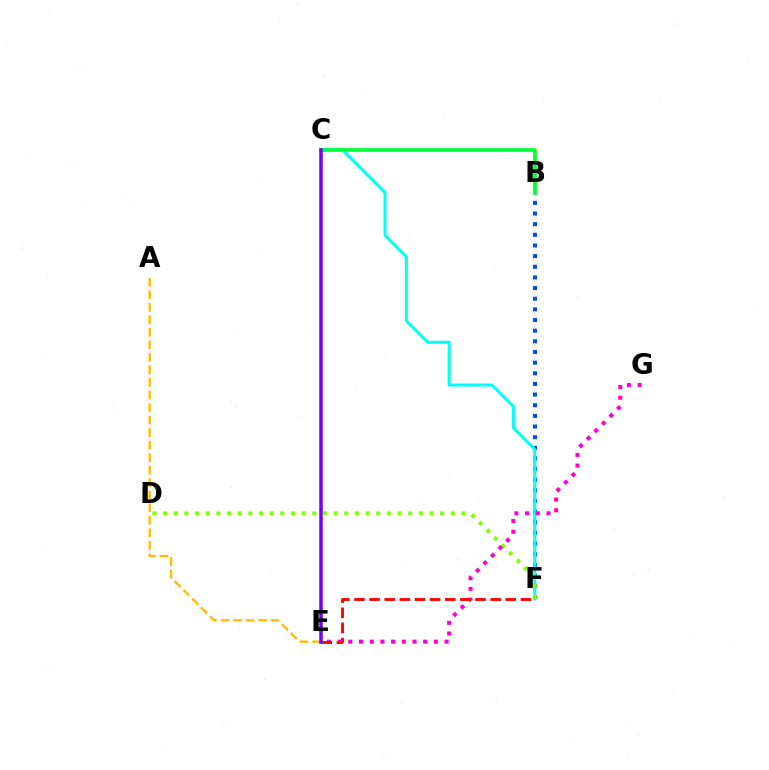{('B', 'F'): [{'color': '#004bff', 'line_style': 'dotted', 'thickness': 2.89}], ('C', 'F'): [{'color': '#00fff6', 'line_style': 'solid', 'thickness': 2.18}], ('D', 'F'): [{'color': '#84ff00', 'line_style': 'dotted', 'thickness': 2.89}], ('E', 'G'): [{'color': '#ff00cf', 'line_style': 'dotted', 'thickness': 2.91}], ('A', 'E'): [{'color': '#ffbd00', 'line_style': 'dashed', 'thickness': 1.7}], ('B', 'C'): [{'color': '#00ff39', 'line_style': 'solid', 'thickness': 2.66}], ('E', 'F'): [{'color': '#ff0000', 'line_style': 'dashed', 'thickness': 2.06}], ('C', 'E'): [{'color': '#7200ff', 'line_style': 'solid', 'thickness': 2.52}]}